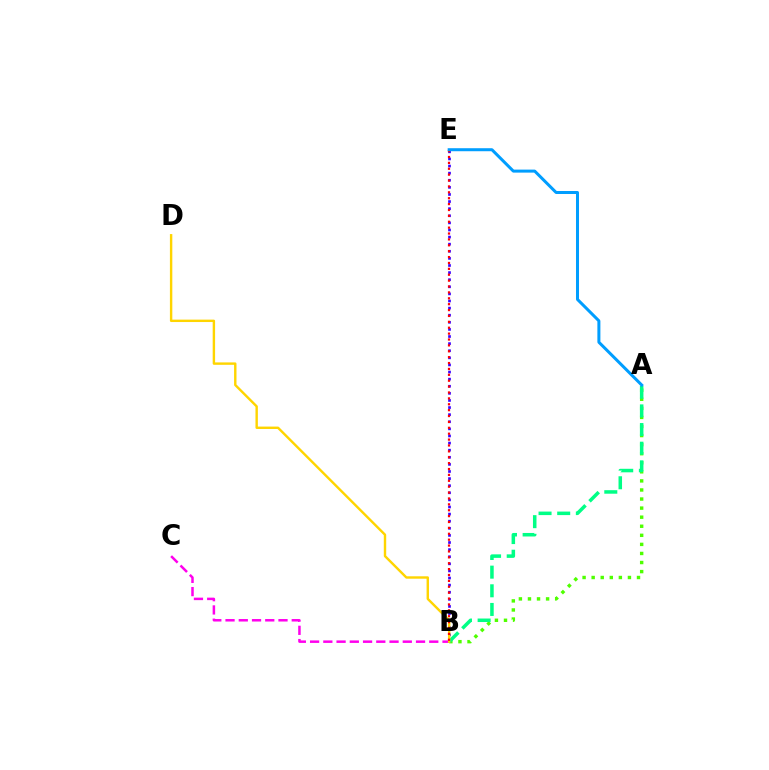{('A', 'B'): [{'color': '#4fff00', 'line_style': 'dotted', 'thickness': 2.46}, {'color': '#00ff86', 'line_style': 'dashed', 'thickness': 2.53}], ('B', 'E'): [{'color': '#3700ff', 'line_style': 'dotted', 'thickness': 1.93}, {'color': '#ff0000', 'line_style': 'dotted', 'thickness': 1.6}], ('B', 'C'): [{'color': '#ff00ed', 'line_style': 'dashed', 'thickness': 1.8}], ('B', 'D'): [{'color': '#ffd500', 'line_style': 'solid', 'thickness': 1.74}], ('A', 'E'): [{'color': '#009eff', 'line_style': 'solid', 'thickness': 2.17}]}